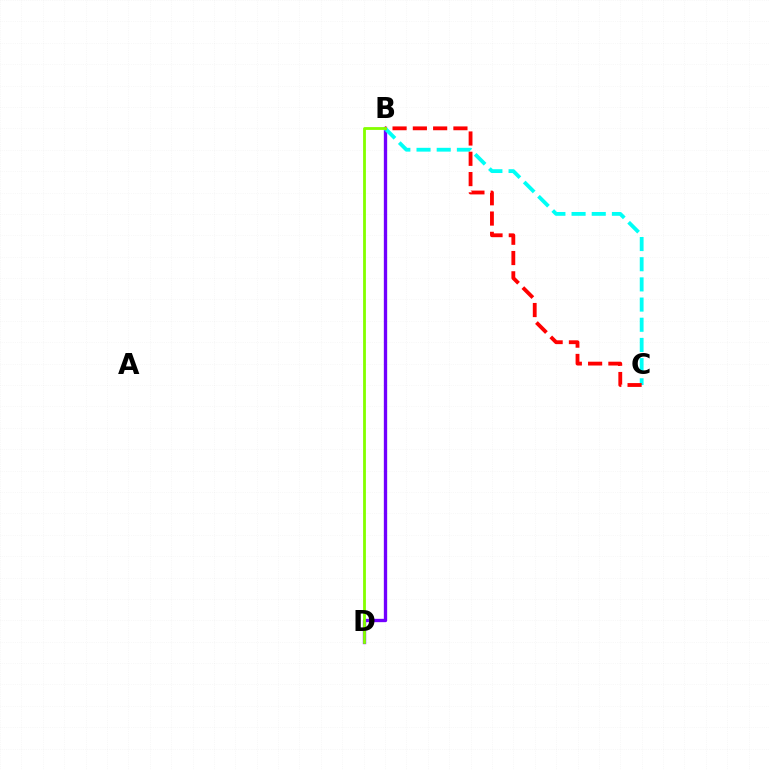{('B', 'D'): [{'color': '#7200ff', 'line_style': 'solid', 'thickness': 2.4}, {'color': '#84ff00', 'line_style': 'solid', 'thickness': 2.02}], ('B', 'C'): [{'color': '#00fff6', 'line_style': 'dashed', 'thickness': 2.74}, {'color': '#ff0000', 'line_style': 'dashed', 'thickness': 2.76}]}